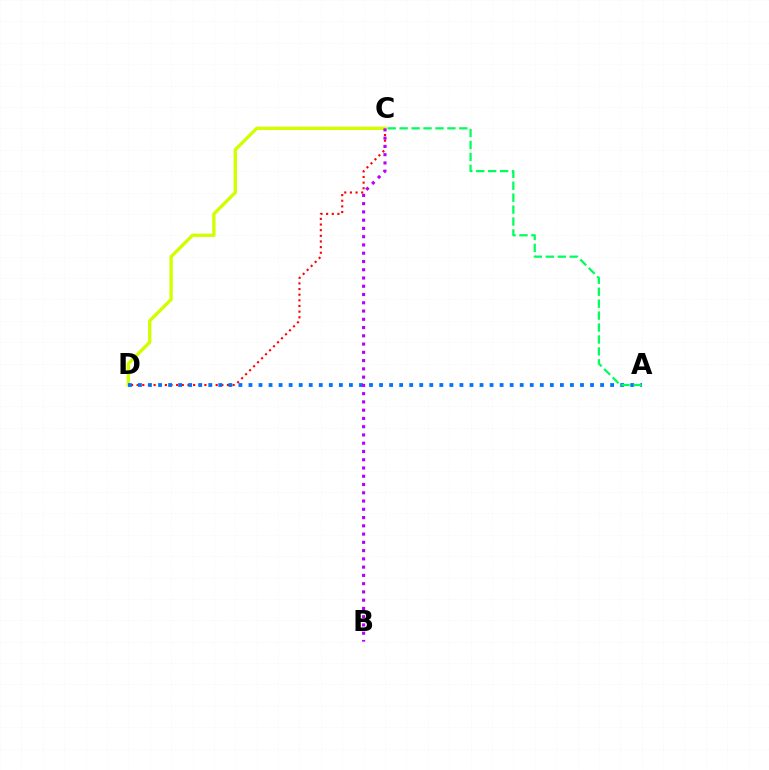{('C', 'D'): [{'color': '#ff0000', 'line_style': 'dotted', 'thickness': 1.53}, {'color': '#d1ff00', 'line_style': 'solid', 'thickness': 2.4}], ('A', 'D'): [{'color': '#0074ff', 'line_style': 'dotted', 'thickness': 2.73}], ('A', 'C'): [{'color': '#00ff5c', 'line_style': 'dashed', 'thickness': 1.62}], ('B', 'C'): [{'color': '#b900ff', 'line_style': 'dotted', 'thickness': 2.24}]}